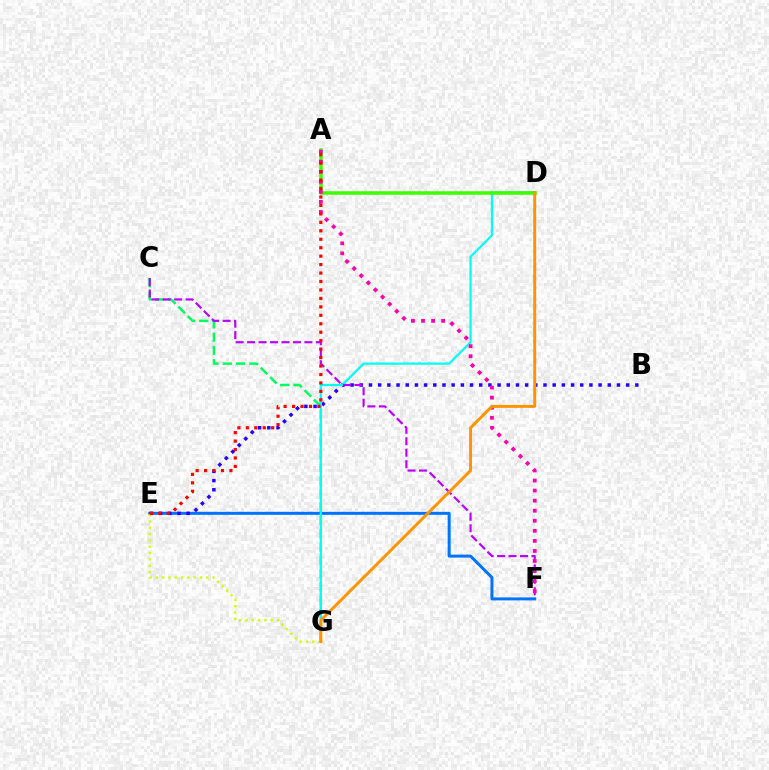{('C', 'G'): [{'color': '#00ff5c', 'line_style': 'dashed', 'thickness': 1.8}], ('E', 'F'): [{'color': '#0074ff', 'line_style': 'solid', 'thickness': 2.16}], ('B', 'E'): [{'color': '#2500ff', 'line_style': 'dotted', 'thickness': 2.5}], ('D', 'G'): [{'color': '#00fff6', 'line_style': 'solid', 'thickness': 1.61}, {'color': '#ff9400', 'line_style': 'solid', 'thickness': 2.11}], ('C', 'F'): [{'color': '#b900ff', 'line_style': 'dashed', 'thickness': 1.56}], ('A', 'D'): [{'color': '#3dff00', 'line_style': 'solid', 'thickness': 2.53}], ('E', 'G'): [{'color': '#d1ff00', 'line_style': 'dotted', 'thickness': 1.71}], ('A', 'F'): [{'color': '#ff00ac', 'line_style': 'dotted', 'thickness': 2.73}], ('A', 'E'): [{'color': '#ff0000', 'line_style': 'dotted', 'thickness': 2.3}]}